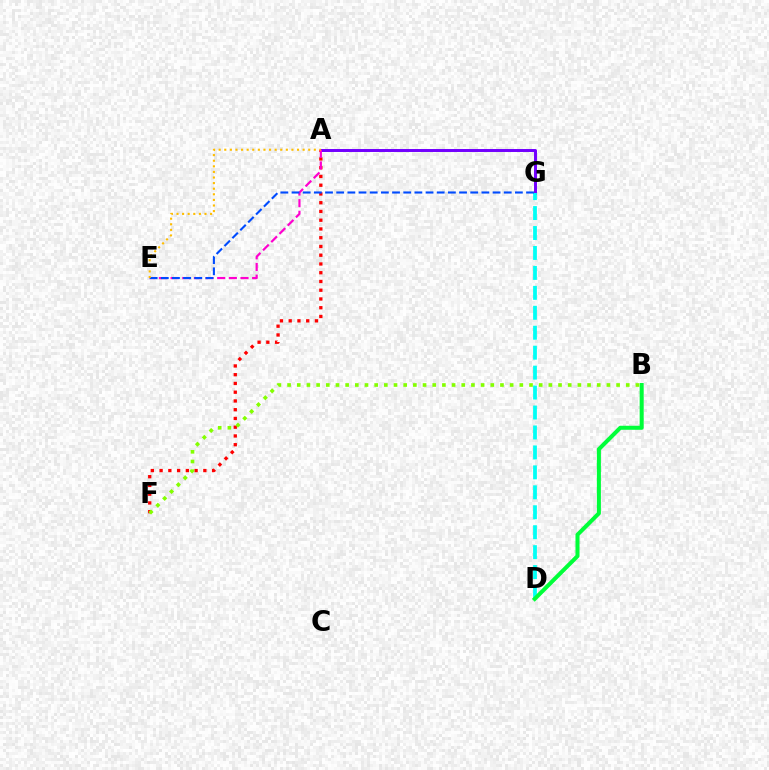{('A', 'F'): [{'color': '#ff0000', 'line_style': 'dotted', 'thickness': 2.38}], ('A', 'G'): [{'color': '#7200ff', 'line_style': 'solid', 'thickness': 2.14}], ('D', 'G'): [{'color': '#00fff6', 'line_style': 'dashed', 'thickness': 2.71}], ('A', 'E'): [{'color': '#ff00cf', 'line_style': 'dashed', 'thickness': 1.58}, {'color': '#ffbd00', 'line_style': 'dotted', 'thickness': 1.52}], ('B', 'D'): [{'color': '#00ff39', 'line_style': 'solid', 'thickness': 2.91}], ('E', 'G'): [{'color': '#004bff', 'line_style': 'dashed', 'thickness': 1.52}], ('B', 'F'): [{'color': '#84ff00', 'line_style': 'dotted', 'thickness': 2.63}]}